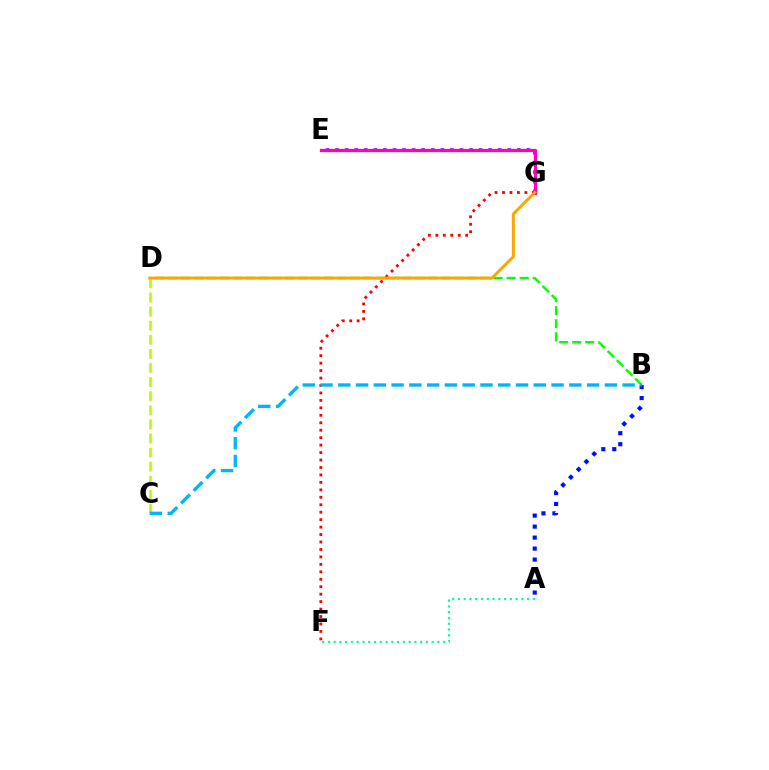{('E', 'G'): [{'color': '#9b00ff', 'line_style': 'dotted', 'thickness': 2.6}, {'color': '#ff00bd', 'line_style': 'solid', 'thickness': 2.34}], ('B', 'D'): [{'color': '#08ff00', 'line_style': 'dashed', 'thickness': 1.77}], ('A', 'B'): [{'color': '#0010ff', 'line_style': 'dotted', 'thickness': 2.99}], ('F', 'G'): [{'color': '#ff0000', 'line_style': 'dotted', 'thickness': 2.02}], ('A', 'F'): [{'color': '#00ff9d', 'line_style': 'dotted', 'thickness': 1.57}], ('C', 'D'): [{'color': '#b3ff00', 'line_style': 'dashed', 'thickness': 1.92}], ('D', 'G'): [{'color': '#ffa500', 'line_style': 'solid', 'thickness': 2.14}], ('B', 'C'): [{'color': '#00b5ff', 'line_style': 'dashed', 'thickness': 2.41}]}